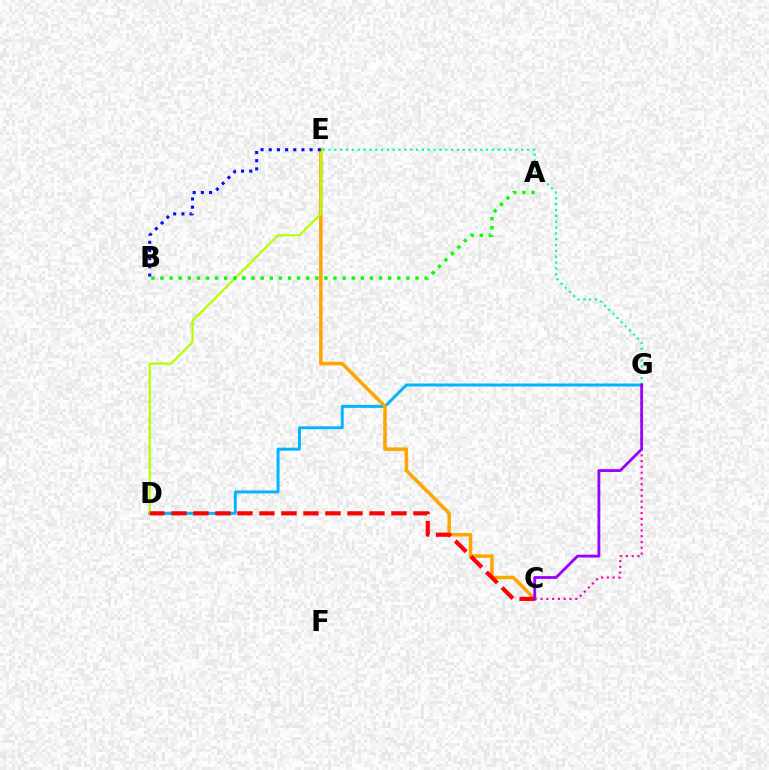{('C', 'G'): [{'color': '#ff00bd', 'line_style': 'dotted', 'thickness': 1.57}, {'color': '#9b00ff', 'line_style': 'solid', 'thickness': 2.05}], ('D', 'G'): [{'color': '#00b5ff', 'line_style': 'solid', 'thickness': 2.13}], ('C', 'E'): [{'color': '#ffa500', 'line_style': 'solid', 'thickness': 2.53}], ('D', 'E'): [{'color': '#b3ff00', 'line_style': 'solid', 'thickness': 1.57}], ('C', 'D'): [{'color': '#ff0000', 'line_style': 'dashed', 'thickness': 2.99}], ('E', 'G'): [{'color': '#00ff9d', 'line_style': 'dotted', 'thickness': 1.59}], ('A', 'B'): [{'color': '#08ff00', 'line_style': 'dotted', 'thickness': 2.47}], ('B', 'E'): [{'color': '#0010ff', 'line_style': 'dotted', 'thickness': 2.22}]}